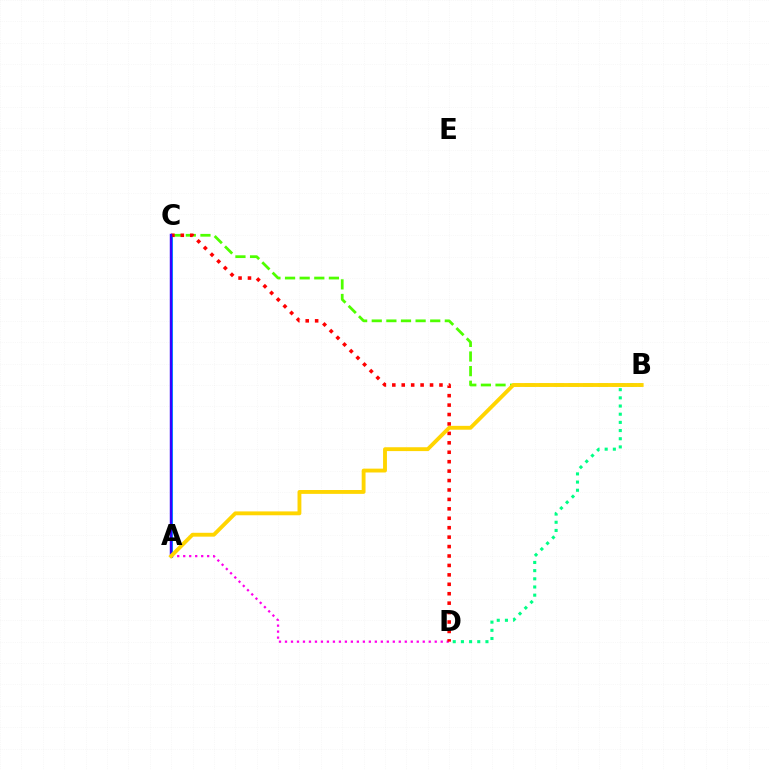{('A', 'C'): [{'color': '#009eff', 'line_style': 'solid', 'thickness': 2.17}, {'color': '#3700ff', 'line_style': 'solid', 'thickness': 1.75}], ('A', 'D'): [{'color': '#ff00ed', 'line_style': 'dotted', 'thickness': 1.63}], ('B', 'C'): [{'color': '#4fff00', 'line_style': 'dashed', 'thickness': 1.99}], ('C', 'D'): [{'color': '#ff0000', 'line_style': 'dotted', 'thickness': 2.56}], ('B', 'D'): [{'color': '#00ff86', 'line_style': 'dotted', 'thickness': 2.22}], ('A', 'B'): [{'color': '#ffd500', 'line_style': 'solid', 'thickness': 2.78}]}